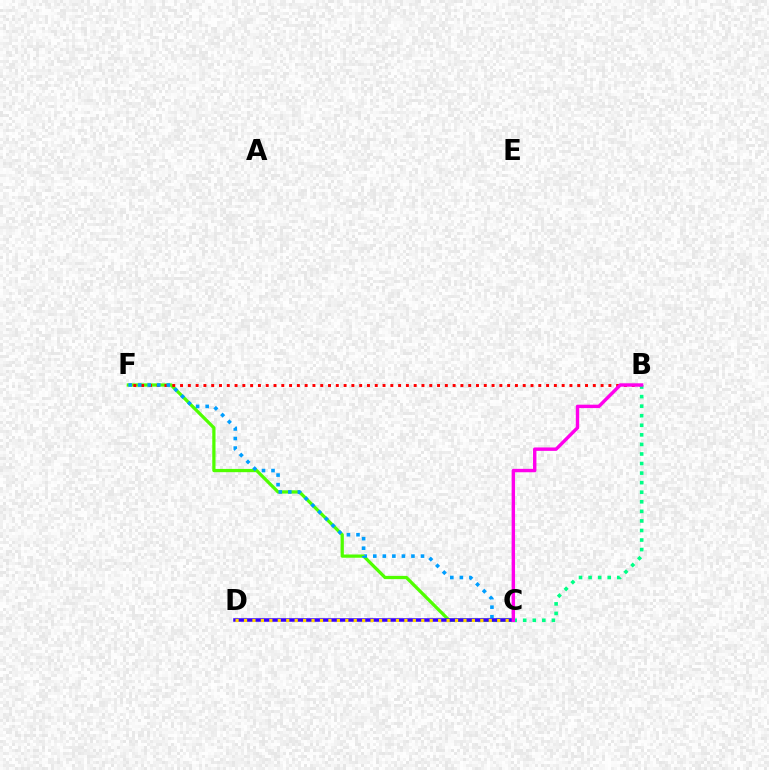{('C', 'F'): [{'color': '#4fff00', 'line_style': 'solid', 'thickness': 2.34}, {'color': '#009eff', 'line_style': 'dotted', 'thickness': 2.59}], ('B', 'F'): [{'color': '#ff0000', 'line_style': 'dotted', 'thickness': 2.12}], ('B', 'C'): [{'color': '#00ff86', 'line_style': 'dotted', 'thickness': 2.6}, {'color': '#ff00ed', 'line_style': 'solid', 'thickness': 2.45}], ('C', 'D'): [{'color': '#3700ff', 'line_style': 'solid', 'thickness': 2.53}, {'color': '#ffd500', 'line_style': 'dotted', 'thickness': 2.29}]}